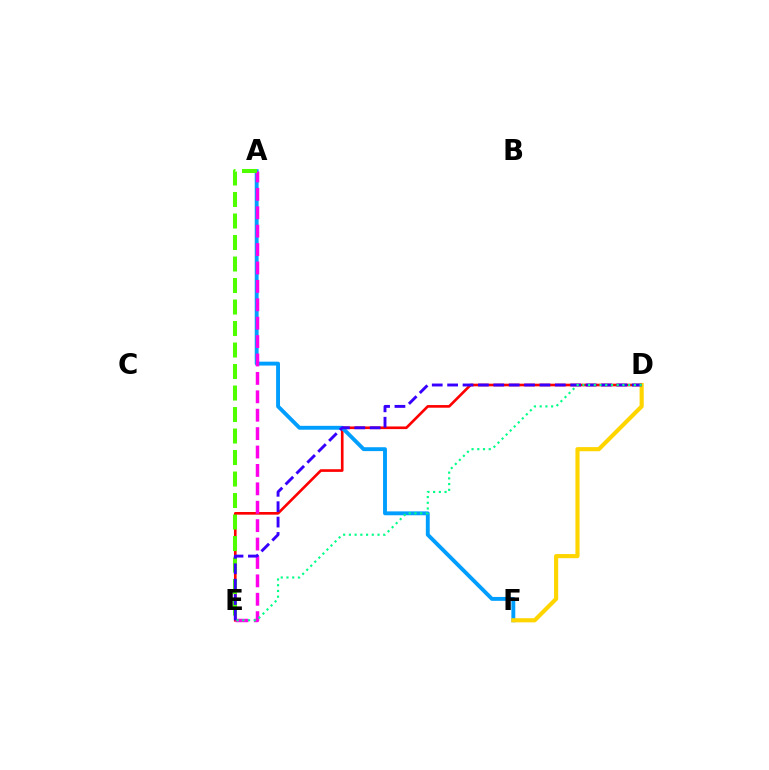{('D', 'E'): [{'color': '#ff0000', 'line_style': 'solid', 'thickness': 1.91}, {'color': '#3700ff', 'line_style': 'dashed', 'thickness': 2.09}, {'color': '#00ff86', 'line_style': 'dotted', 'thickness': 1.56}], ('A', 'F'): [{'color': '#009eff', 'line_style': 'solid', 'thickness': 2.8}], ('A', 'E'): [{'color': '#ff00ed', 'line_style': 'dashed', 'thickness': 2.5}, {'color': '#4fff00', 'line_style': 'dashed', 'thickness': 2.92}], ('D', 'F'): [{'color': '#ffd500', 'line_style': 'solid', 'thickness': 2.98}]}